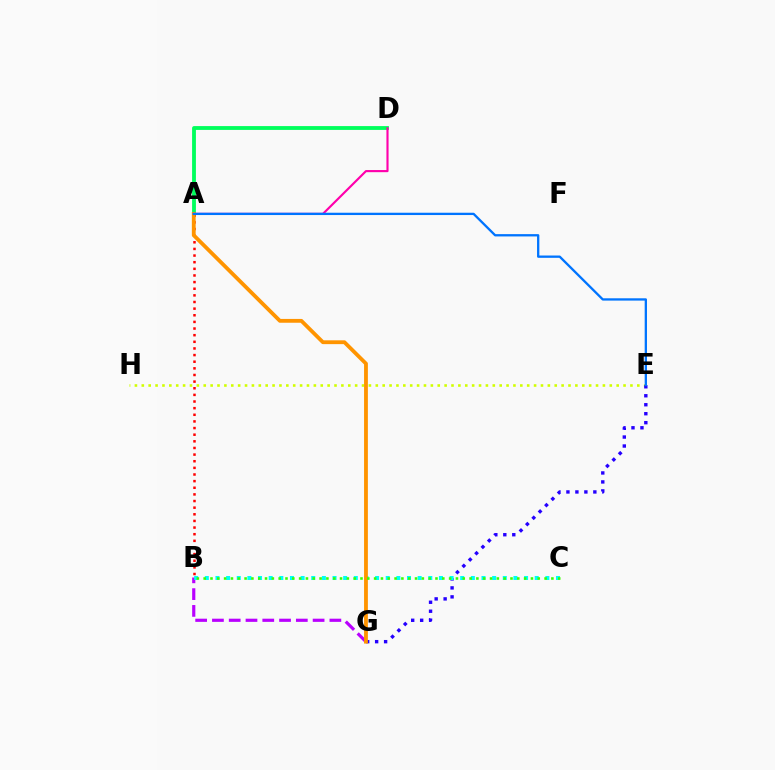{('E', 'H'): [{'color': '#d1ff00', 'line_style': 'dotted', 'thickness': 1.87}], ('A', 'D'): [{'color': '#00ff5c', 'line_style': 'solid', 'thickness': 2.75}, {'color': '#ff00ac', 'line_style': 'solid', 'thickness': 1.54}], ('B', 'G'): [{'color': '#b900ff', 'line_style': 'dashed', 'thickness': 2.28}], ('E', 'G'): [{'color': '#2500ff', 'line_style': 'dotted', 'thickness': 2.44}], ('A', 'B'): [{'color': '#ff0000', 'line_style': 'dotted', 'thickness': 1.8}], ('B', 'C'): [{'color': '#00fff6', 'line_style': 'dotted', 'thickness': 2.89}, {'color': '#3dff00', 'line_style': 'dotted', 'thickness': 1.85}], ('A', 'G'): [{'color': '#ff9400', 'line_style': 'solid', 'thickness': 2.75}], ('A', 'E'): [{'color': '#0074ff', 'line_style': 'solid', 'thickness': 1.66}]}